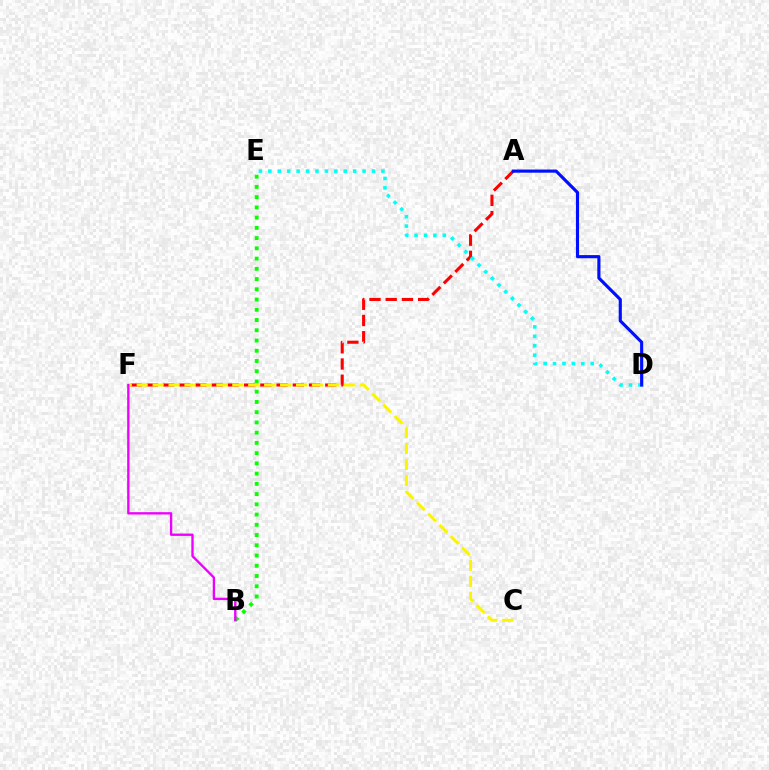{('A', 'F'): [{'color': '#ff0000', 'line_style': 'dashed', 'thickness': 2.2}], ('D', 'E'): [{'color': '#00fff6', 'line_style': 'dotted', 'thickness': 2.56}], ('B', 'E'): [{'color': '#08ff00', 'line_style': 'dotted', 'thickness': 2.78}], ('A', 'D'): [{'color': '#0010ff', 'line_style': 'solid', 'thickness': 2.27}], ('C', 'F'): [{'color': '#fcf500', 'line_style': 'dashed', 'thickness': 2.16}], ('B', 'F'): [{'color': '#ee00ff', 'line_style': 'solid', 'thickness': 1.69}]}